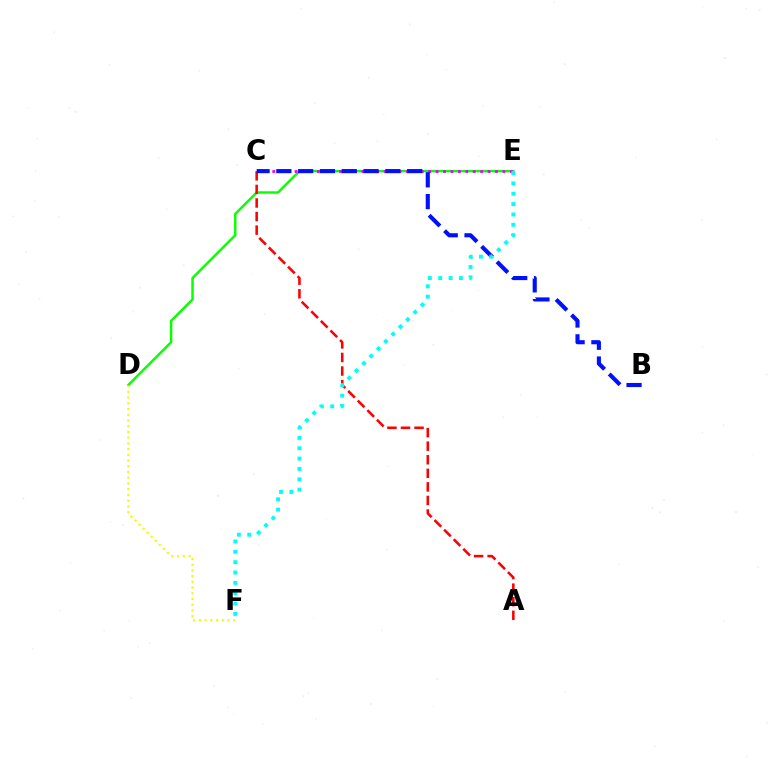{('D', 'E'): [{'color': '#08ff00', 'line_style': 'solid', 'thickness': 1.75}], ('D', 'F'): [{'color': '#fcf500', 'line_style': 'dotted', 'thickness': 1.56}], ('A', 'C'): [{'color': '#ff0000', 'line_style': 'dashed', 'thickness': 1.84}], ('C', 'E'): [{'color': '#ee00ff', 'line_style': 'dotted', 'thickness': 2.02}], ('B', 'C'): [{'color': '#0010ff', 'line_style': 'dashed', 'thickness': 2.96}], ('E', 'F'): [{'color': '#00fff6', 'line_style': 'dotted', 'thickness': 2.81}]}